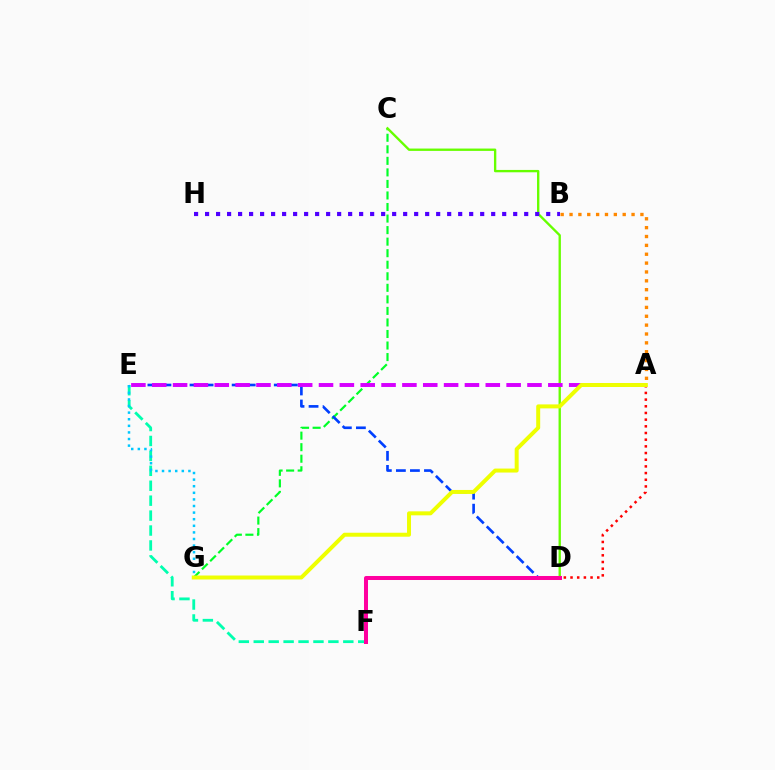{('C', 'G'): [{'color': '#00ff27', 'line_style': 'dashed', 'thickness': 1.57}], ('C', 'D'): [{'color': '#66ff00', 'line_style': 'solid', 'thickness': 1.69}], ('E', 'F'): [{'color': '#00ffaf', 'line_style': 'dashed', 'thickness': 2.03}], ('E', 'G'): [{'color': '#00c7ff', 'line_style': 'dotted', 'thickness': 1.79}], ('A', 'B'): [{'color': '#ff8800', 'line_style': 'dotted', 'thickness': 2.41}], ('B', 'H'): [{'color': '#4f00ff', 'line_style': 'dotted', 'thickness': 2.99}], ('D', 'E'): [{'color': '#003fff', 'line_style': 'dashed', 'thickness': 1.91}], ('A', 'E'): [{'color': '#d600ff', 'line_style': 'dashed', 'thickness': 2.83}], ('A', 'D'): [{'color': '#ff0000', 'line_style': 'dotted', 'thickness': 1.81}], ('A', 'G'): [{'color': '#eeff00', 'line_style': 'solid', 'thickness': 2.86}], ('D', 'F'): [{'color': '#ff00a0', 'line_style': 'solid', 'thickness': 2.89}]}